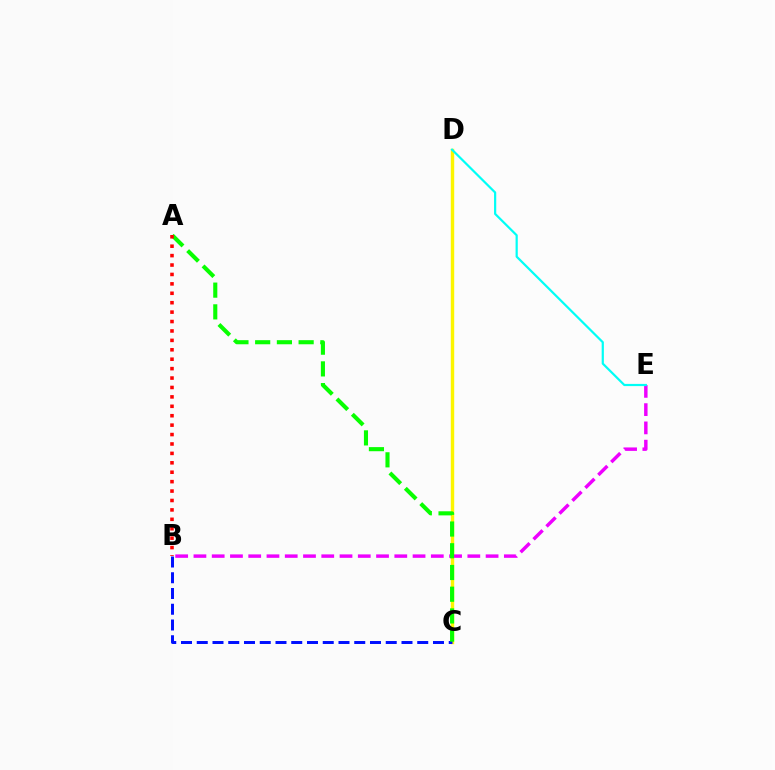{('C', 'D'): [{'color': '#fcf500', 'line_style': 'solid', 'thickness': 2.46}], ('B', 'C'): [{'color': '#0010ff', 'line_style': 'dashed', 'thickness': 2.14}], ('B', 'E'): [{'color': '#ee00ff', 'line_style': 'dashed', 'thickness': 2.48}], ('A', 'C'): [{'color': '#08ff00', 'line_style': 'dashed', 'thickness': 2.95}], ('A', 'B'): [{'color': '#ff0000', 'line_style': 'dotted', 'thickness': 2.56}], ('D', 'E'): [{'color': '#00fff6', 'line_style': 'solid', 'thickness': 1.59}]}